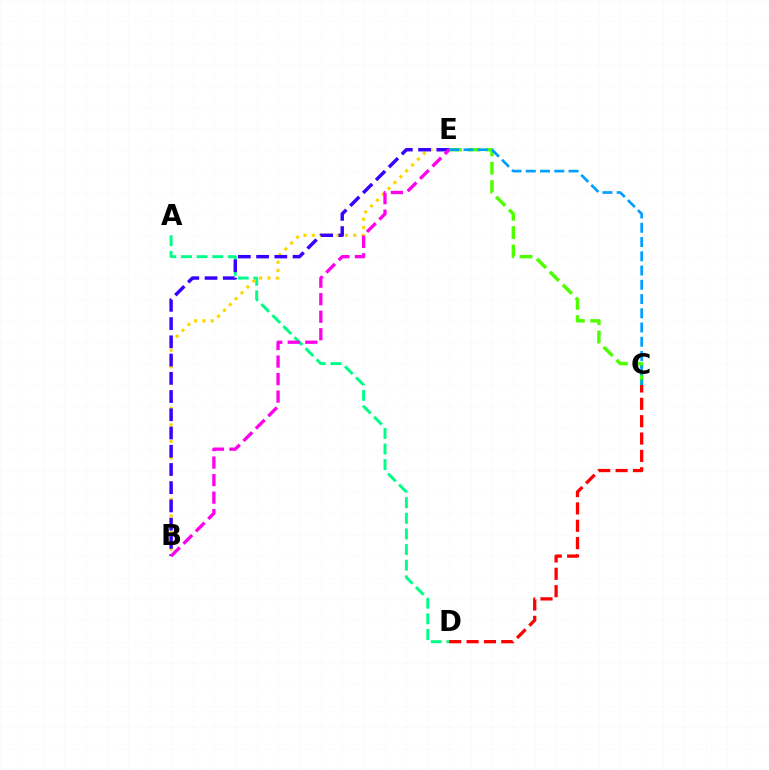{('A', 'D'): [{'color': '#00ff86', 'line_style': 'dashed', 'thickness': 2.12}], ('B', 'E'): [{'color': '#ffd500', 'line_style': 'dotted', 'thickness': 2.25}, {'color': '#3700ff', 'line_style': 'dashed', 'thickness': 2.48}, {'color': '#ff00ed', 'line_style': 'dashed', 'thickness': 2.38}], ('C', 'E'): [{'color': '#4fff00', 'line_style': 'dashed', 'thickness': 2.49}, {'color': '#009eff', 'line_style': 'dashed', 'thickness': 1.94}], ('C', 'D'): [{'color': '#ff0000', 'line_style': 'dashed', 'thickness': 2.36}]}